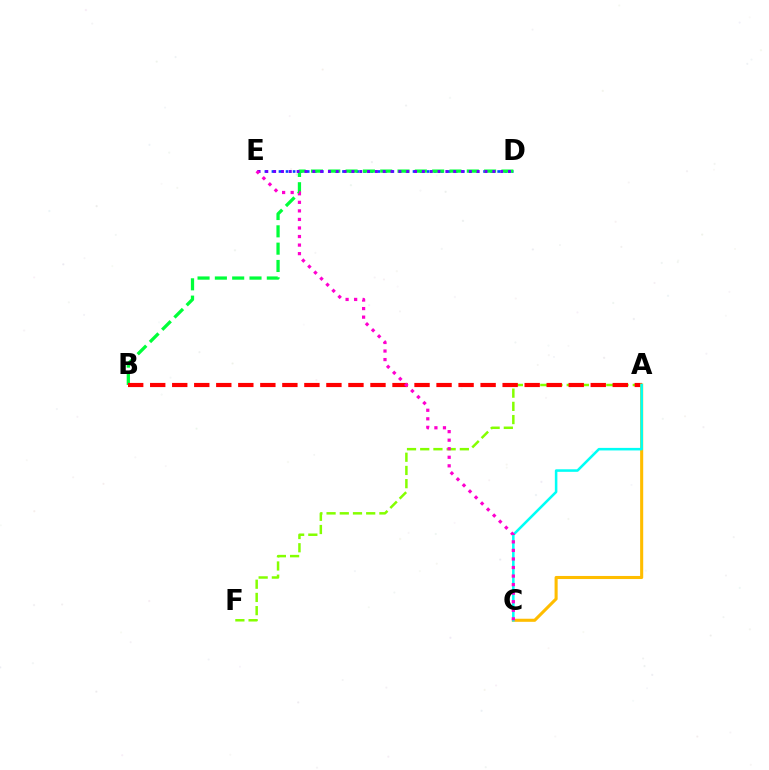{('D', 'E'): [{'color': '#004bff', 'line_style': 'dotted', 'thickness': 1.92}, {'color': '#7200ff', 'line_style': 'dotted', 'thickness': 2.13}], ('A', 'F'): [{'color': '#84ff00', 'line_style': 'dashed', 'thickness': 1.79}], ('B', 'D'): [{'color': '#00ff39', 'line_style': 'dashed', 'thickness': 2.35}], ('A', 'B'): [{'color': '#ff0000', 'line_style': 'dashed', 'thickness': 2.99}], ('A', 'C'): [{'color': '#ffbd00', 'line_style': 'solid', 'thickness': 2.21}, {'color': '#00fff6', 'line_style': 'solid', 'thickness': 1.83}], ('C', 'E'): [{'color': '#ff00cf', 'line_style': 'dotted', 'thickness': 2.32}]}